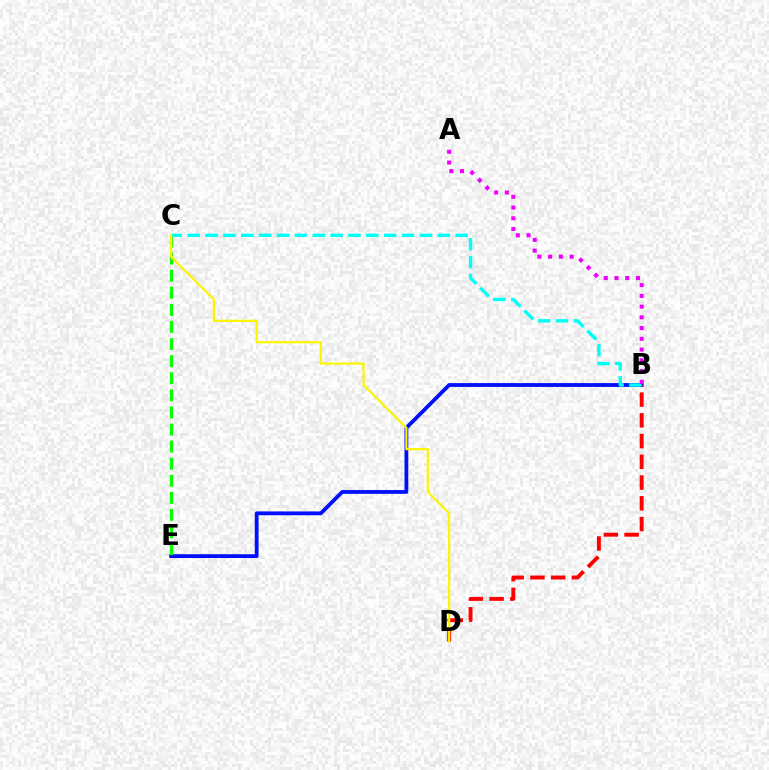{('B', 'E'): [{'color': '#0010ff', 'line_style': 'solid', 'thickness': 2.74}], ('B', 'D'): [{'color': '#ff0000', 'line_style': 'dashed', 'thickness': 2.82}], ('C', 'E'): [{'color': '#08ff00', 'line_style': 'dashed', 'thickness': 2.32}], ('B', 'C'): [{'color': '#00fff6', 'line_style': 'dashed', 'thickness': 2.43}], ('C', 'D'): [{'color': '#fcf500', 'line_style': 'solid', 'thickness': 1.58}], ('A', 'B'): [{'color': '#ee00ff', 'line_style': 'dotted', 'thickness': 2.92}]}